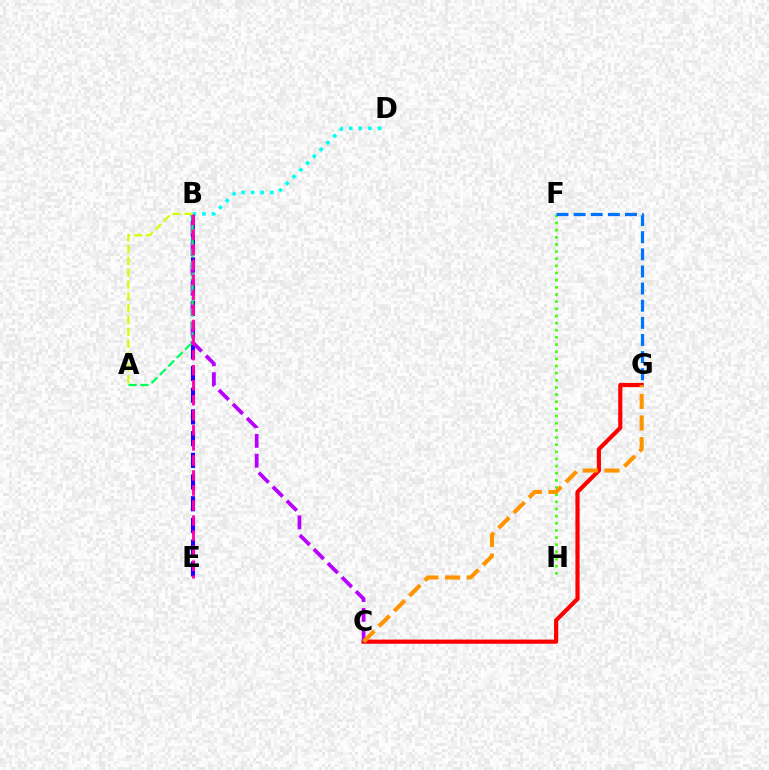{('B', 'E'): [{'color': '#2500ff', 'line_style': 'dashed', 'thickness': 2.95}, {'color': '#ff00ac', 'line_style': 'dashed', 'thickness': 2.04}], ('C', 'G'): [{'color': '#ff0000', 'line_style': 'solid', 'thickness': 2.99}, {'color': '#ff9400', 'line_style': 'dashed', 'thickness': 2.94}], ('B', 'C'): [{'color': '#b900ff', 'line_style': 'dashed', 'thickness': 2.7}], ('F', 'H'): [{'color': '#3dff00', 'line_style': 'dotted', 'thickness': 1.94}], ('A', 'B'): [{'color': '#00ff5c', 'line_style': 'dashed', 'thickness': 1.62}, {'color': '#d1ff00', 'line_style': 'dashed', 'thickness': 1.61}], ('B', 'D'): [{'color': '#00fff6', 'line_style': 'dotted', 'thickness': 2.61}], ('F', 'G'): [{'color': '#0074ff', 'line_style': 'dashed', 'thickness': 2.33}]}